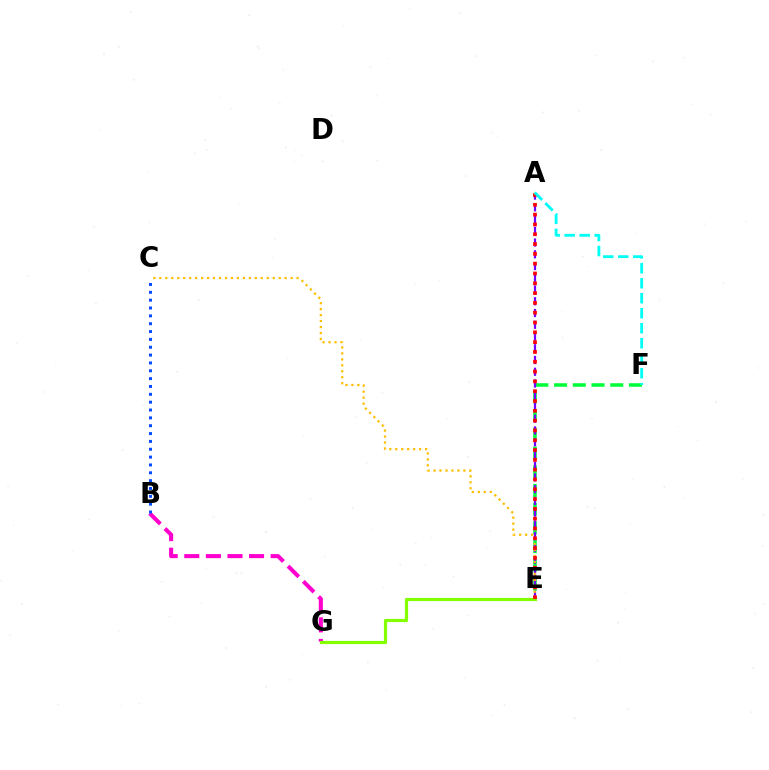{('E', 'F'): [{'color': '#00ff39', 'line_style': 'dashed', 'thickness': 2.54}], ('A', 'E'): [{'color': '#7200ff', 'line_style': 'dashed', 'thickness': 1.6}, {'color': '#ff0000', 'line_style': 'dotted', 'thickness': 2.66}], ('B', 'G'): [{'color': '#ff00cf', 'line_style': 'dashed', 'thickness': 2.93}], ('B', 'C'): [{'color': '#004bff', 'line_style': 'dotted', 'thickness': 2.13}], ('C', 'E'): [{'color': '#ffbd00', 'line_style': 'dotted', 'thickness': 1.62}], ('E', 'G'): [{'color': '#84ff00', 'line_style': 'solid', 'thickness': 2.29}], ('A', 'F'): [{'color': '#00fff6', 'line_style': 'dashed', 'thickness': 2.04}]}